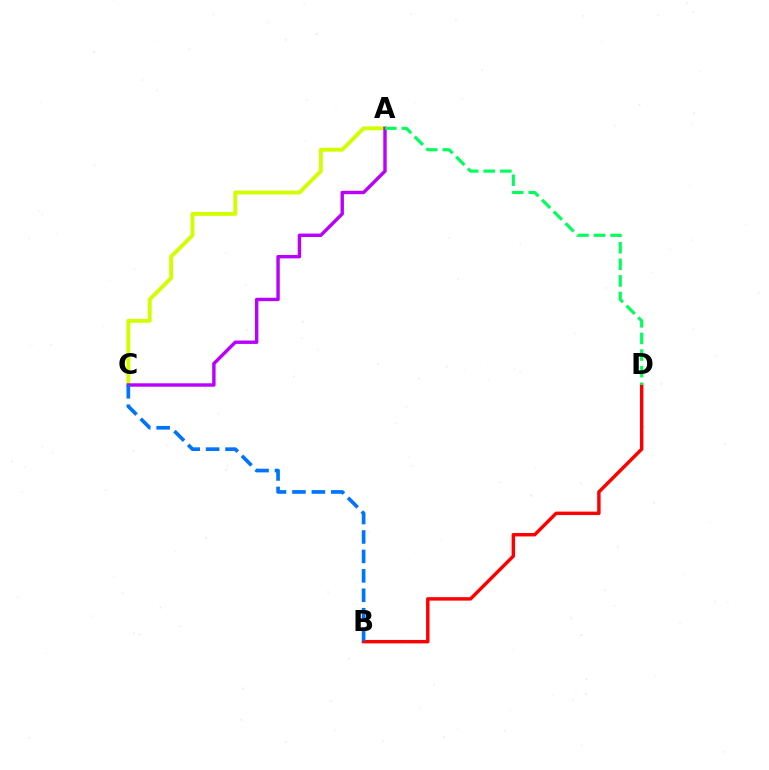{('A', 'C'): [{'color': '#d1ff00', 'line_style': 'solid', 'thickness': 2.8}, {'color': '#b900ff', 'line_style': 'solid', 'thickness': 2.45}], ('B', 'D'): [{'color': '#ff0000', 'line_style': 'solid', 'thickness': 2.48}], ('A', 'D'): [{'color': '#00ff5c', 'line_style': 'dashed', 'thickness': 2.25}], ('B', 'C'): [{'color': '#0074ff', 'line_style': 'dashed', 'thickness': 2.64}]}